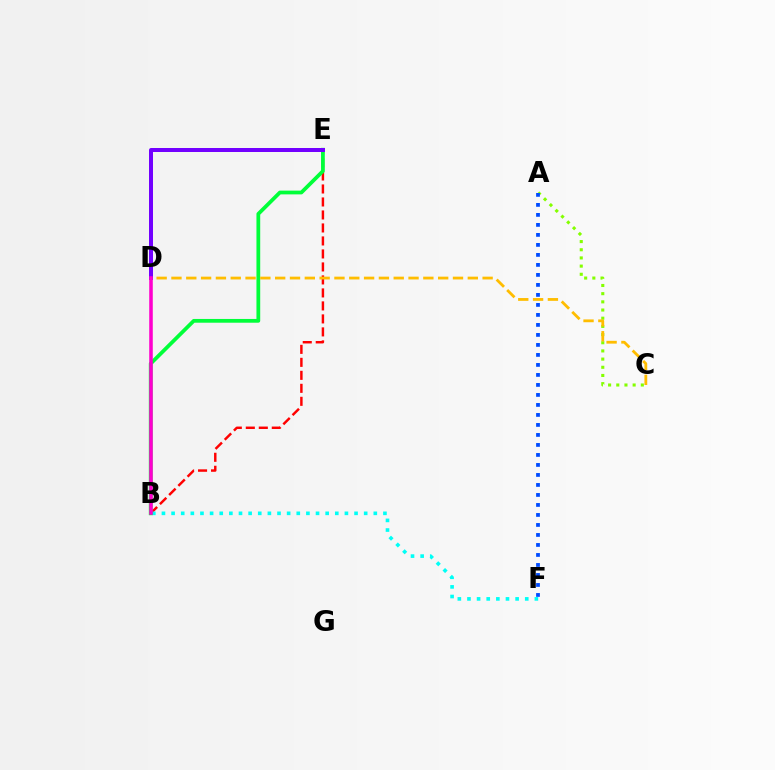{('B', 'E'): [{'color': '#ff0000', 'line_style': 'dashed', 'thickness': 1.77}, {'color': '#00ff39', 'line_style': 'solid', 'thickness': 2.71}], ('A', 'C'): [{'color': '#84ff00', 'line_style': 'dotted', 'thickness': 2.22}], ('B', 'F'): [{'color': '#00fff6', 'line_style': 'dotted', 'thickness': 2.62}], ('C', 'D'): [{'color': '#ffbd00', 'line_style': 'dashed', 'thickness': 2.01}], ('D', 'E'): [{'color': '#7200ff', 'line_style': 'solid', 'thickness': 2.87}], ('A', 'F'): [{'color': '#004bff', 'line_style': 'dotted', 'thickness': 2.72}], ('B', 'D'): [{'color': '#ff00cf', 'line_style': 'solid', 'thickness': 2.56}]}